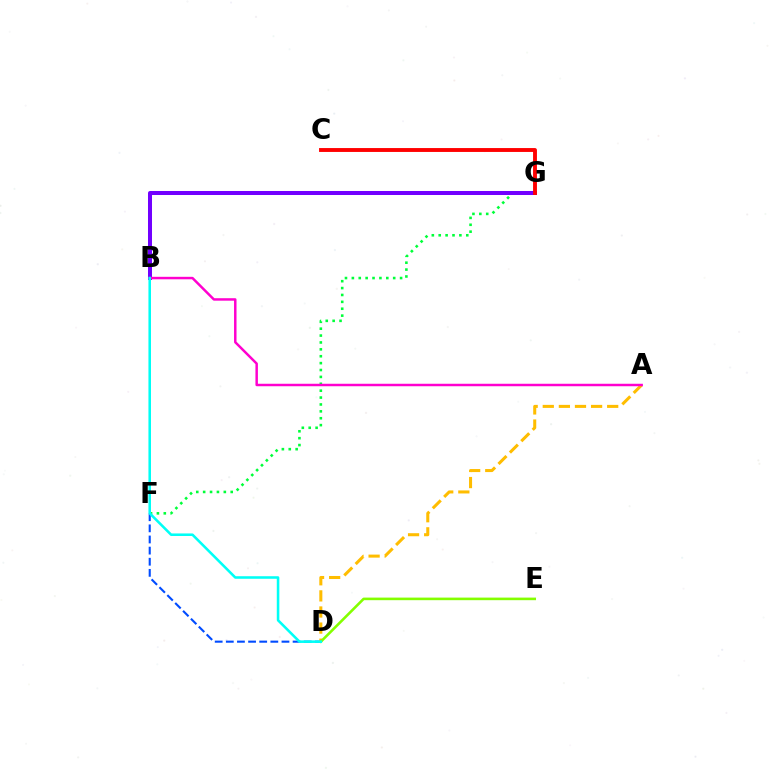{('F', 'G'): [{'color': '#00ff39', 'line_style': 'dotted', 'thickness': 1.87}], ('D', 'F'): [{'color': '#004bff', 'line_style': 'dashed', 'thickness': 1.51}], ('B', 'G'): [{'color': '#7200ff', 'line_style': 'solid', 'thickness': 2.89}], ('C', 'G'): [{'color': '#ff0000', 'line_style': 'solid', 'thickness': 2.8}], ('A', 'D'): [{'color': '#ffbd00', 'line_style': 'dashed', 'thickness': 2.19}], ('A', 'B'): [{'color': '#ff00cf', 'line_style': 'solid', 'thickness': 1.78}], ('D', 'E'): [{'color': '#84ff00', 'line_style': 'solid', 'thickness': 1.87}], ('B', 'D'): [{'color': '#00fff6', 'line_style': 'solid', 'thickness': 1.84}]}